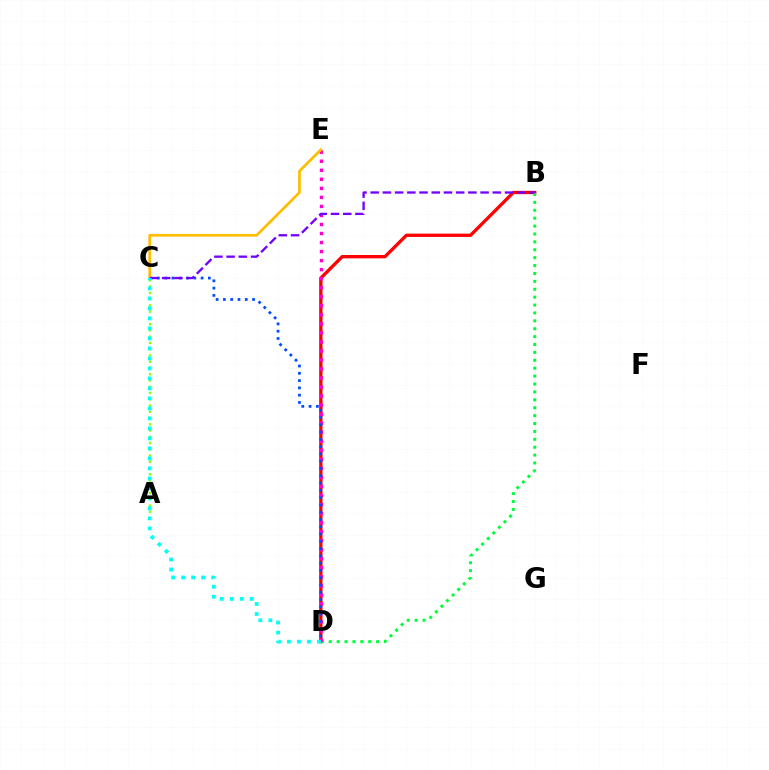{('B', 'D'): [{'color': '#ff0000', 'line_style': 'solid', 'thickness': 2.39}, {'color': '#00ff39', 'line_style': 'dotted', 'thickness': 2.15}], ('A', 'C'): [{'color': '#84ff00', 'line_style': 'dotted', 'thickness': 1.7}], ('D', 'E'): [{'color': '#ff00cf', 'line_style': 'dotted', 'thickness': 2.45}], ('C', 'D'): [{'color': '#004bff', 'line_style': 'dotted', 'thickness': 1.98}, {'color': '#00fff6', 'line_style': 'dotted', 'thickness': 2.72}], ('C', 'E'): [{'color': '#ffbd00', 'line_style': 'solid', 'thickness': 1.94}], ('B', 'C'): [{'color': '#7200ff', 'line_style': 'dashed', 'thickness': 1.66}]}